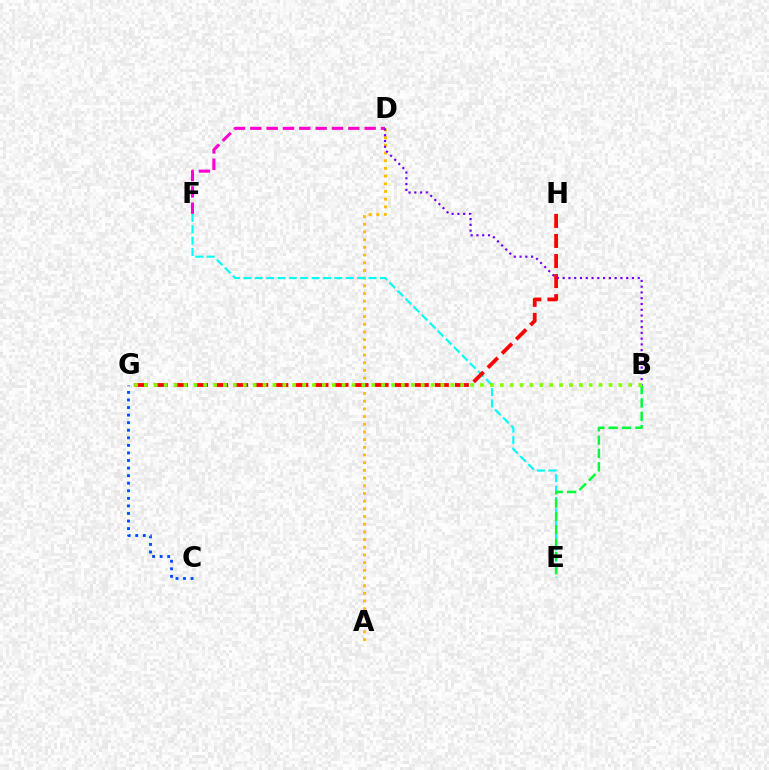{('A', 'D'): [{'color': '#ffbd00', 'line_style': 'dotted', 'thickness': 2.09}], ('D', 'F'): [{'color': '#ff00cf', 'line_style': 'dashed', 'thickness': 2.22}], ('E', 'F'): [{'color': '#00fff6', 'line_style': 'dashed', 'thickness': 1.55}], ('B', 'E'): [{'color': '#00ff39', 'line_style': 'dashed', 'thickness': 1.81}], ('G', 'H'): [{'color': '#ff0000', 'line_style': 'dashed', 'thickness': 2.73}], ('C', 'G'): [{'color': '#004bff', 'line_style': 'dotted', 'thickness': 2.06}], ('B', 'D'): [{'color': '#7200ff', 'line_style': 'dotted', 'thickness': 1.57}], ('B', 'G'): [{'color': '#84ff00', 'line_style': 'dotted', 'thickness': 2.69}]}